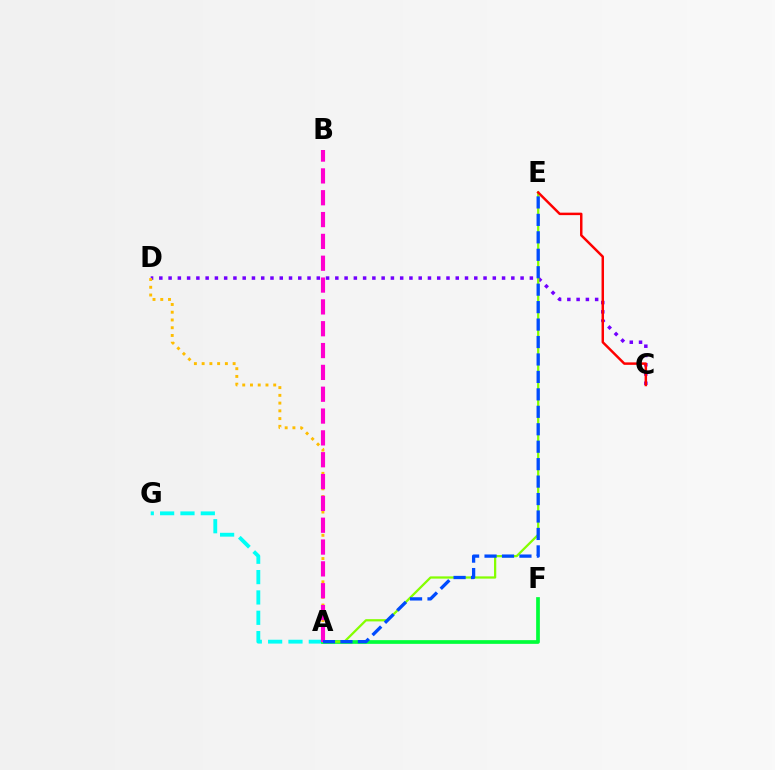{('A', 'G'): [{'color': '#00fff6', 'line_style': 'dashed', 'thickness': 2.76}], ('C', 'D'): [{'color': '#7200ff', 'line_style': 'dotted', 'thickness': 2.52}], ('A', 'F'): [{'color': '#00ff39', 'line_style': 'solid', 'thickness': 2.67}], ('A', 'E'): [{'color': '#84ff00', 'line_style': 'solid', 'thickness': 1.62}, {'color': '#004bff', 'line_style': 'dashed', 'thickness': 2.37}], ('A', 'D'): [{'color': '#ffbd00', 'line_style': 'dotted', 'thickness': 2.11}], ('C', 'E'): [{'color': '#ff0000', 'line_style': 'solid', 'thickness': 1.78}], ('A', 'B'): [{'color': '#ff00cf', 'line_style': 'dashed', 'thickness': 2.97}]}